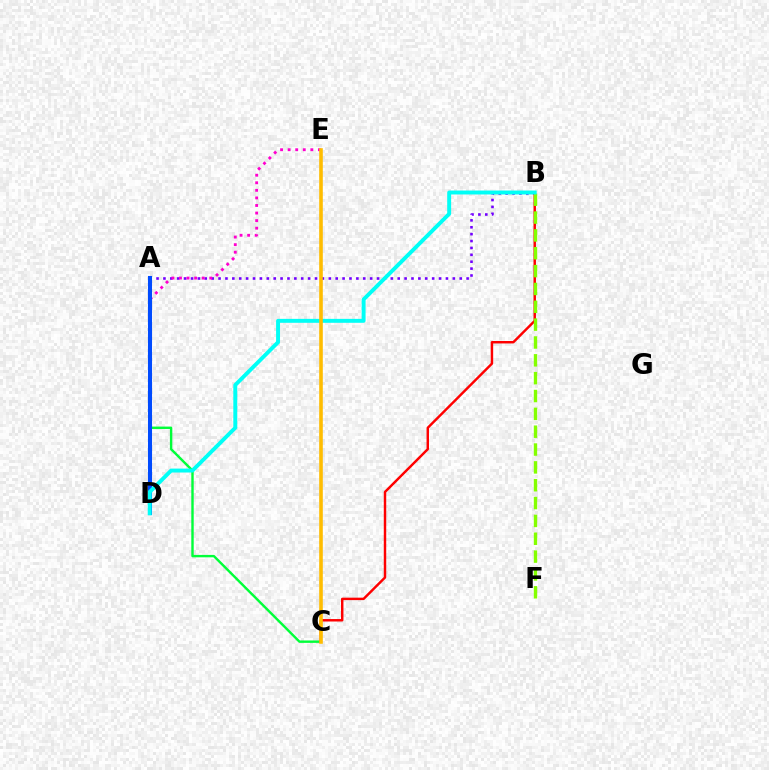{('A', 'C'): [{'color': '#00ff39', 'line_style': 'solid', 'thickness': 1.73}], ('A', 'B'): [{'color': '#7200ff', 'line_style': 'dotted', 'thickness': 1.87}], ('D', 'E'): [{'color': '#ff00cf', 'line_style': 'dotted', 'thickness': 2.06}], ('A', 'D'): [{'color': '#004bff', 'line_style': 'solid', 'thickness': 2.92}], ('B', 'C'): [{'color': '#ff0000', 'line_style': 'solid', 'thickness': 1.76}], ('B', 'F'): [{'color': '#84ff00', 'line_style': 'dashed', 'thickness': 2.42}], ('B', 'D'): [{'color': '#00fff6', 'line_style': 'solid', 'thickness': 2.83}], ('C', 'E'): [{'color': '#ffbd00', 'line_style': 'solid', 'thickness': 2.59}]}